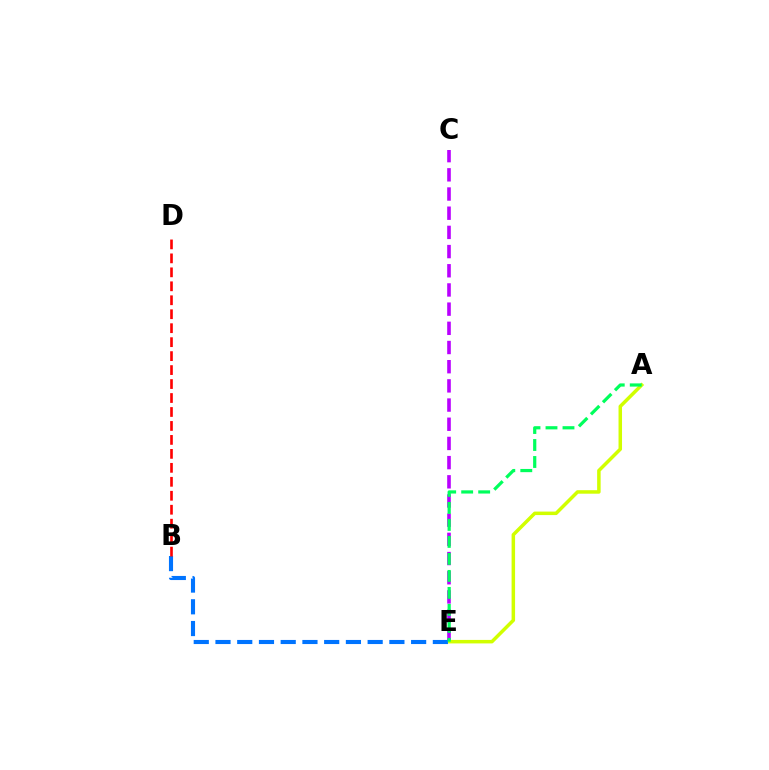{('C', 'E'): [{'color': '#b900ff', 'line_style': 'dashed', 'thickness': 2.61}], ('A', 'E'): [{'color': '#d1ff00', 'line_style': 'solid', 'thickness': 2.52}, {'color': '#00ff5c', 'line_style': 'dashed', 'thickness': 2.31}], ('B', 'E'): [{'color': '#0074ff', 'line_style': 'dashed', 'thickness': 2.95}], ('B', 'D'): [{'color': '#ff0000', 'line_style': 'dashed', 'thickness': 1.9}]}